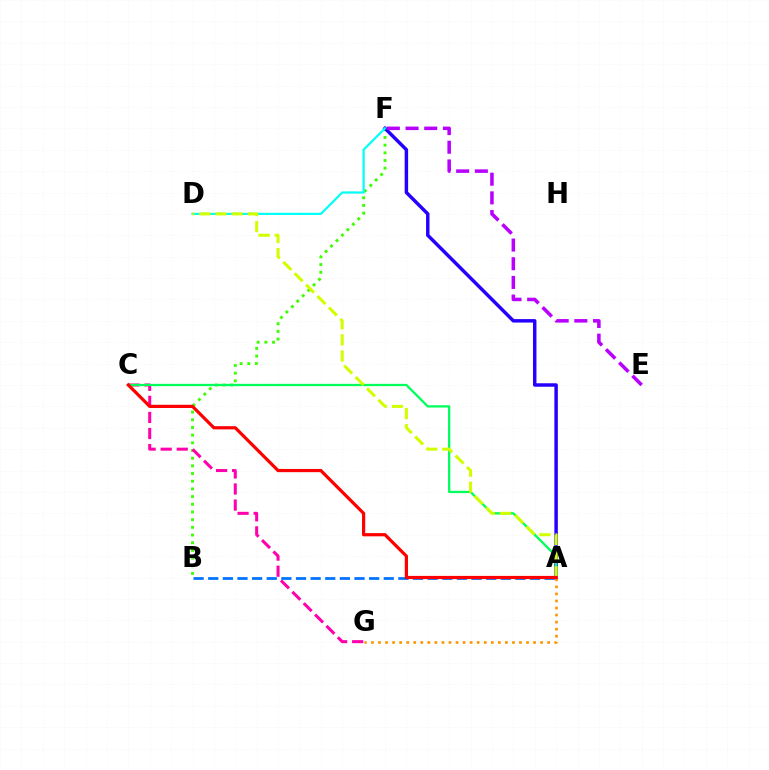{('B', 'F'): [{'color': '#3dff00', 'line_style': 'dotted', 'thickness': 2.09}], ('A', 'F'): [{'color': '#2500ff', 'line_style': 'solid', 'thickness': 2.49}], ('C', 'G'): [{'color': '#ff00ac', 'line_style': 'dashed', 'thickness': 2.18}], ('D', 'F'): [{'color': '#00fff6', 'line_style': 'solid', 'thickness': 1.58}], ('A', 'C'): [{'color': '#00ff5c', 'line_style': 'solid', 'thickness': 1.65}, {'color': '#ff0000', 'line_style': 'solid', 'thickness': 2.31}], ('A', 'B'): [{'color': '#0074ff', 'line_style': 'dashed', 'thickness': 1.99}], ('A', 'G'): [{'color': '#ff9400', 'line_style': 'dotted', 'thickness': 1.92}], ('A', 'D'): [{'color': '#d1ff00', 'line_style': 'dashed', 'thickness': 2.19}], ('E', 'F'): [{'color': '#b900ff', 'line_style': 'dashed', 'thickness': 2.54}]}